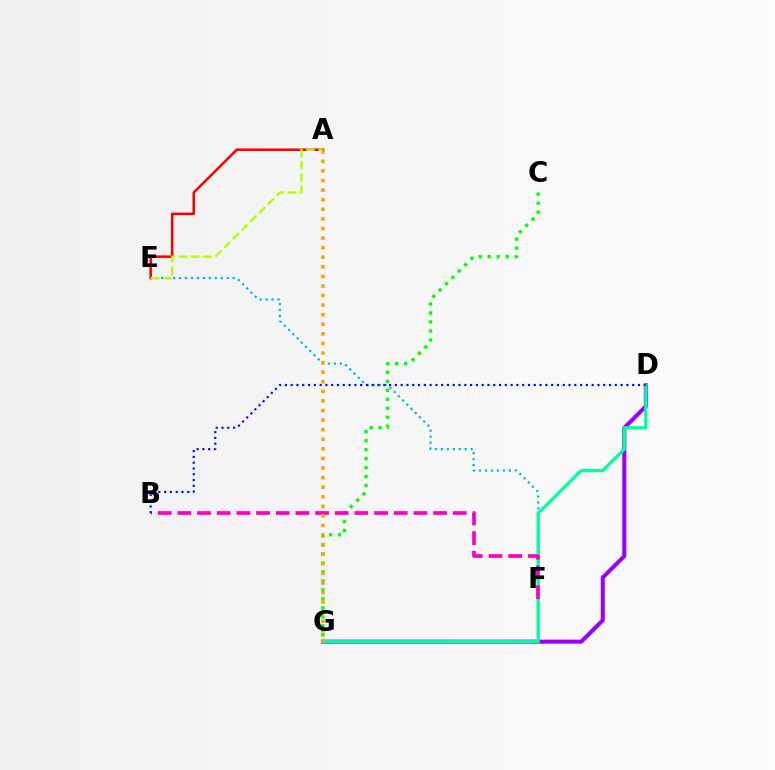{('D', 'G'): [{'color': '#9b00ff', 'line_style': 'solid', 'thickness': 2.92}, {'color': '#00ff9d', 'line_style': 'solid', 'thickness': 2.36}], ('E', 'F'): [{'color': '#00b5ff', 'line_style': 'dotted', 'thickness': 1.62}], ('A', 'E'): [{'color': '#ff0000', 'line_style': 'solid', 'thickness': 1.82}, {'color': '#b3ff00', 'line_style': 'dashed', 'thickness': 1.67}], ('C', 'G'): [{'color': '#08ff00', 'line_style': 'dotted', 'thickness': 2.44}], ('B', 'F'): [{'color': '#ff00bd', 'line_style': 'dashed', 'thickness': 2.67}], ('B', 'D'): [{'color': '#0010ff', 'line_style': 'dotted', 'thickness': 1.57}], ('A', 'G'): [{'color': '#ffa500', 'line_style': 'dotted', 'thickness': 2.6}]}